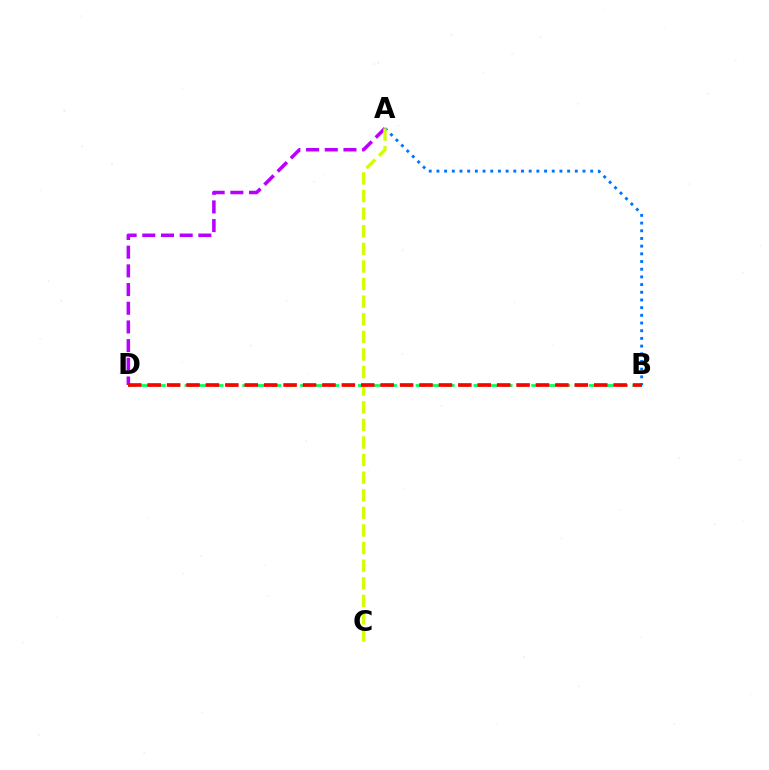{('B', 'D'): [{'color': '#00ff5c', 'line_style': 'dashed', 'thickness': 1.96}, {'color': '#ff0000', 'line_style': 'dashed', 'thickness': 2.64}], ('A', 'D'): [{'color': '#b900ff', 'line_style': 'dashed', 'thickness': 2.54}], ('A', 'B'): [{'color': '#0074ff', 'line_style': 'dotted', 'thickness': 2.09}], ('A', 'C'): [{'color': '#d1ff00', 'line_style': 'dashed', 'thickness': 2.39}]}